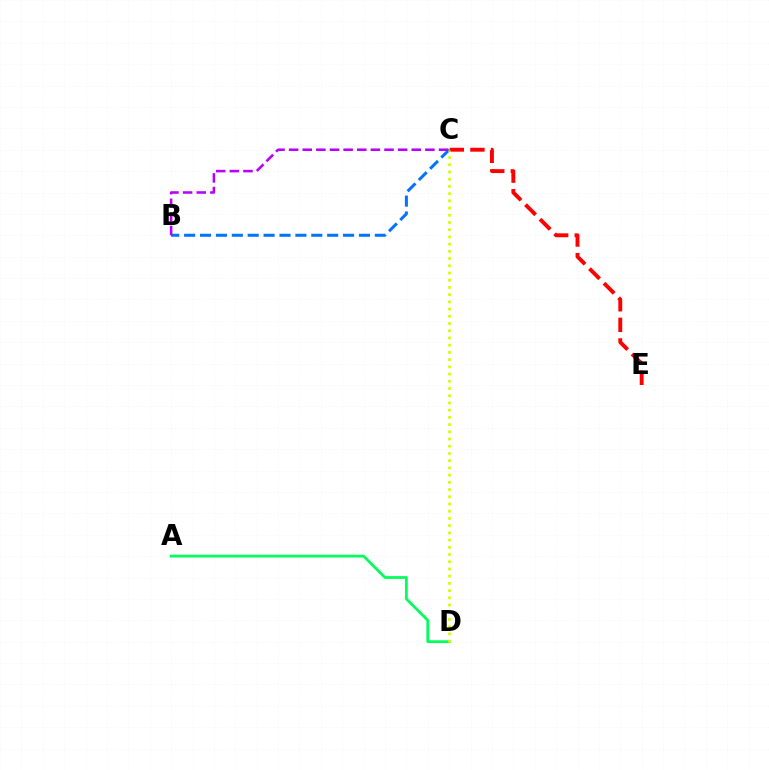{('C', 'E'): [{'color': '#ff0000', 'line_style': 'dashed', 'thickness': 2.8}], ('B', 'C'): [{'color': '#0074ff', 'line_style': 'dashed', 'thickness': 2.16}, {'color': '#b900ff', 'line_style': 'dashed', 'thickness': 1.85}], ('A', 'D'): [{'color': '#00ff5c', 'line_style': 'solid', 'thickness': 1.99}], ('C', 'D'): [{'color': '#d1ff00', 'line_style': 'dotted', 'thickness': 1.96}]}